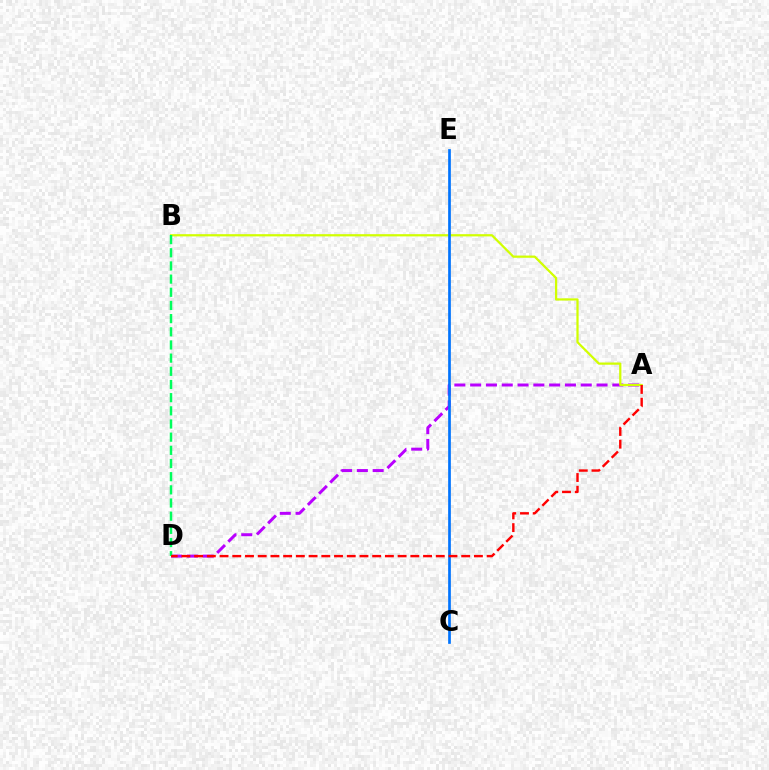{('A', 'D'): [{'color': '#b900ff', 'line_style': 'dashed', 'thickness': 2.15}, {'color': '#ff0000', 'line_style': 'dashed', 'thickness': 1.73}], ('A', 'B'): [{'color': '#d1ff00', 'line_style': 'solid', 'thickness': 1.61}], ('C', 'E'): [{'color': '#0074ff', 'line_style': 'solid', 'thickness': 1.94}], ('B', 'D'): [{'color': '#00ff5c', 'line_style': 'dashed', 'thickness': 1.79}]}